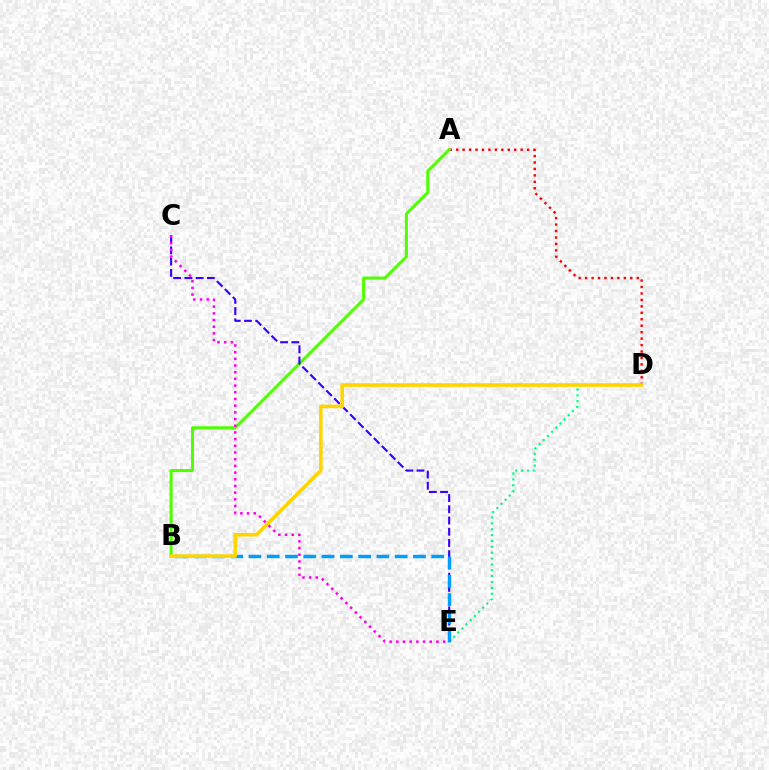{('A', 'D'): [{'color': '#ff0000', 'line_style': 'dotted', 'thickness': 1.75}], ('D', 'E'): [{'color': '#00ff86', 'line_style': 'dotted', 'thickness': 1.59}], ('A', 'B'): [{'color': '#4fff00', 'line_style': 'solid', 'thickness': 2.16}], ('C', 'E'): [{'color': '#3700ff', 'line_style': 'dashed', 'thickness': 1.53}, {'color': '#ff00ed', 'line_style': 'dotted', 'thickness': 1.82}], ('B', 'E'): [{'color': '#009eff', 'line_style': 'dashed', 'thickness': 2.48}], ('B', 'D'): [{'color': '#ffd500', 'line_style': 'solid', 'thickness': 2.61}]}